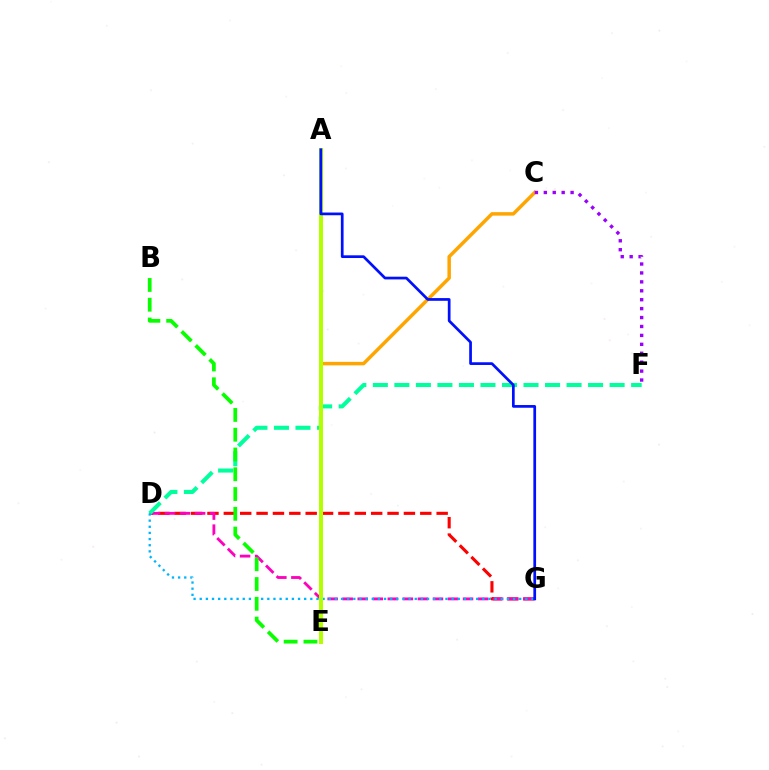{('D', 'G'): [{'color': '#ff0000', 'line_style': 'dashed', 'thickness': 2.22}, {'color': '#ff00bd', 'line_style': 'dashed', 'thickness': 2.04}, {'color': '#00b5ff', 'line_style': 'dotted', 'thickness': 1.67}], ('D', 'F'): [{'color': '#00ff9d', 'line_style': 'dashed', 'thickness': 2.92}], ('C', 'E'): [{'color': '#ffa500', 'line_style': 'solid', 'thickness': 2.5}], ('B', 'E'): [{'color': '#08ff00', 'line_style': 'dashed', 'thickness': 2.69}], ('A', 'E'): [{'color': '#b3ff00', 'line_style': 'solid', 'thickness': 2.91}], ('A', 'G'): [{'color': '#0010ff', 'line_style': 'solid', 'thickness': 1.95}], ('C', 'F'): [{'color': '#9b00ff', 'line_style': 'dotted', 'thickness': 2.42}]}